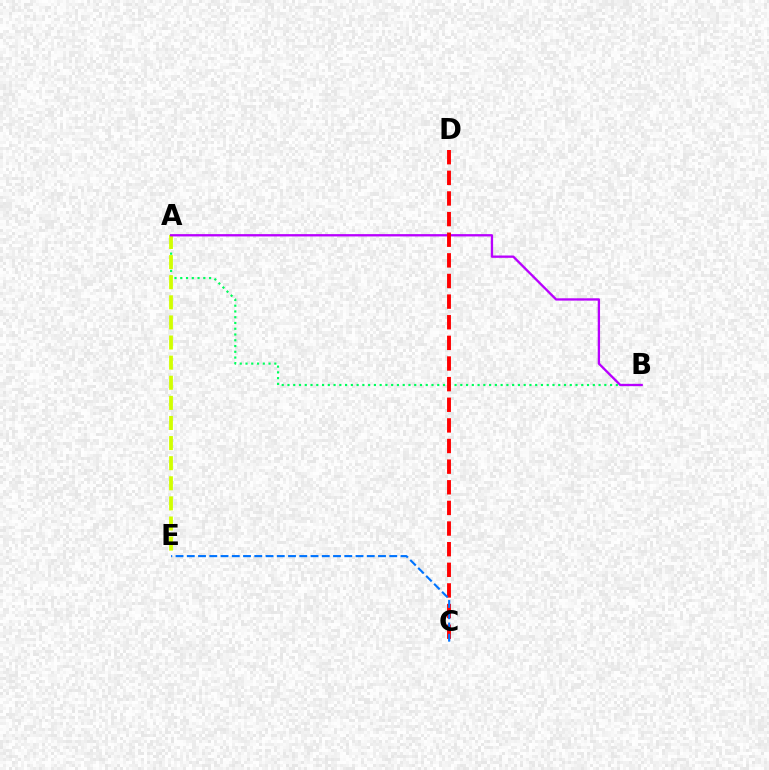{('A', 'B'): [{'color': '#00ff5c', 'line_style': 'dotted', 'thickness': 1.57}, {'color': '#b900ff', 'line_style': 'solid', 'thickness': 1.67}], ('A', 'E'): [{'color': '#d1ff00', 'line_style': 'dashed', 'thickness': 2.73}], ('C', 'D'): [{'color': '#ff0000', 'line_style': 'dashed', 'thickness': 2.8}], ('C', 'E'): [{'color': '#0074ff', 'line_style': 'dashed', 'thickness': 1.53}]}